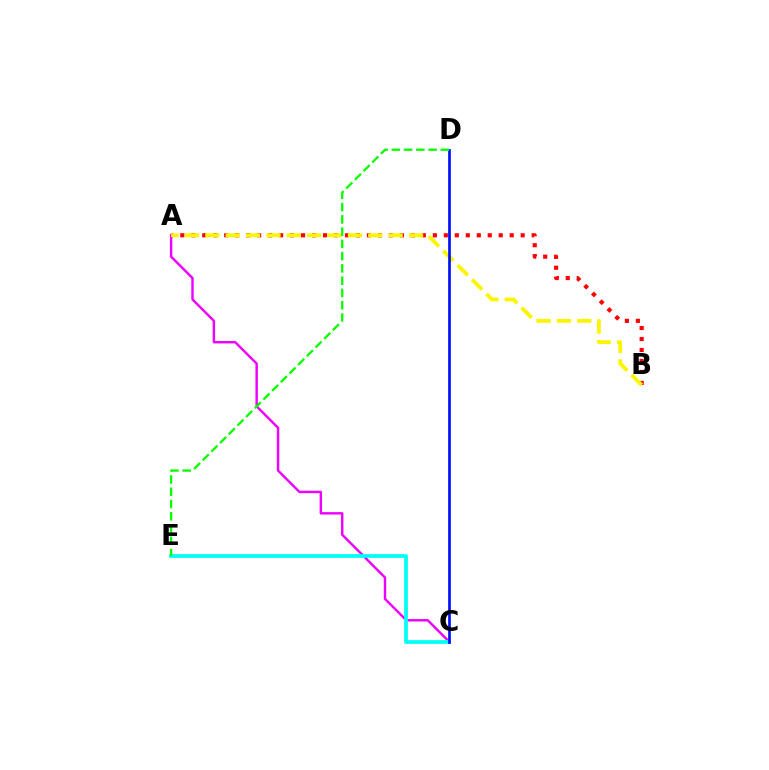{('A', 'B'): [{'color': '#ff0000', 'line_style': 'dotted', 'thickness': 2.98}, {'color': '#fcf500', 'line_style': 'dashed', 'thickness': 2.77}], ('A', 'C'): [{'color': '#ee00ff', 'line_style': 'solid', 'thickness': 1.75}], ('C', 'E'): [{'color': '#00fff6', 'line_style': 'solid', 'thickness': 2.7}], ('C', 'D'): [{'color': '#0010ff', 'line_style': 'solid', 'thickness': 1.95}], ('D', 'E'): [{'color': '#08ff00', 'line_style': 'dashed', 'thickness': 1.67}]}